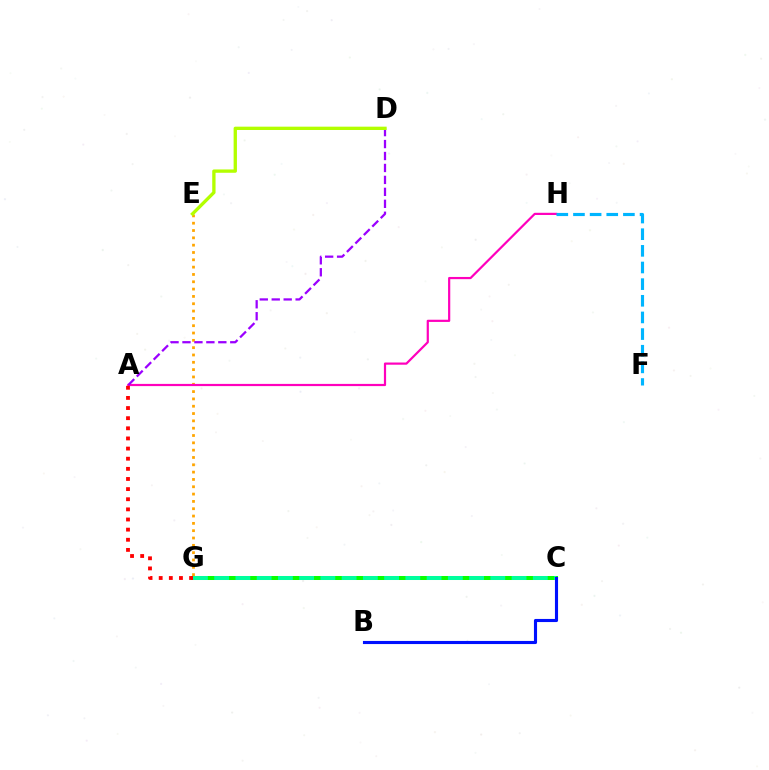{('E', 'G'): [{'color': '#ffa500', 'line_style': 'dotted', 'thickness': 1.99}], ('A', 'H'): [{'color': '#ff00bd', 'line_style': 'solid', 'thickness': 1.58}], ('A', 'D'): [{'color': '#9b00ff', 'line_style': 'dashed', 'thickness': 1.62}], ('F', 'H'): [{'color': '#00b5ff', 'line_style': 'dashed', 'thickness': 2.26}], ('C', 'G'): [{'color': '#08ff00', 'line_style': 'solid', 'thickness': 2.89}, {'color': '#00ff9d', 'line_style': 'dashed', 'thickness': 2.89}], ('B', 'C'): [{'color': '#0010ff', 'line_style': 'solid', 'thickness': 2.24}], ('D', 'E'): [{'color': '#b3ff00', 'line_style': 'solid', 'thickness': 2.39}], ('A', 'G'): [{'color': '#ff0000', 'line_style': 'dotted', 'thickness': 2.75}]}